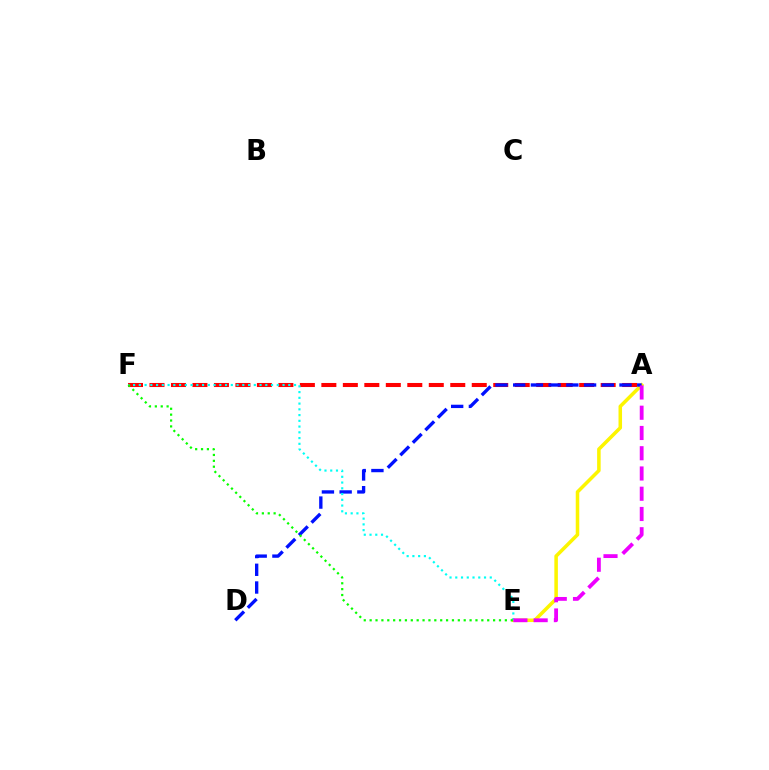{('A', 'F'): [{'color': '#ff0000', 'line_style': 'dashed', 'thickness': 2.92}], ('A', 'E'): [{'color': '#fcf500', 'line_style': 'solid', 'thickness': 2.54}, {'color': '#ee00ff', 'line_style': 'dashed', 'thickness': 2.75}], ('A', 'D'): [{'color': '#0010ff', 'line_style': 'dashed', 'thickness': 2.41}], ('E', 'F'): [{'color': '#00fff6', 'line_style': 'dotted', 'thickness': 1.56}, {'color': '#08ff00', 'line_style': 'dotted', 'thickness': 1.6}]}